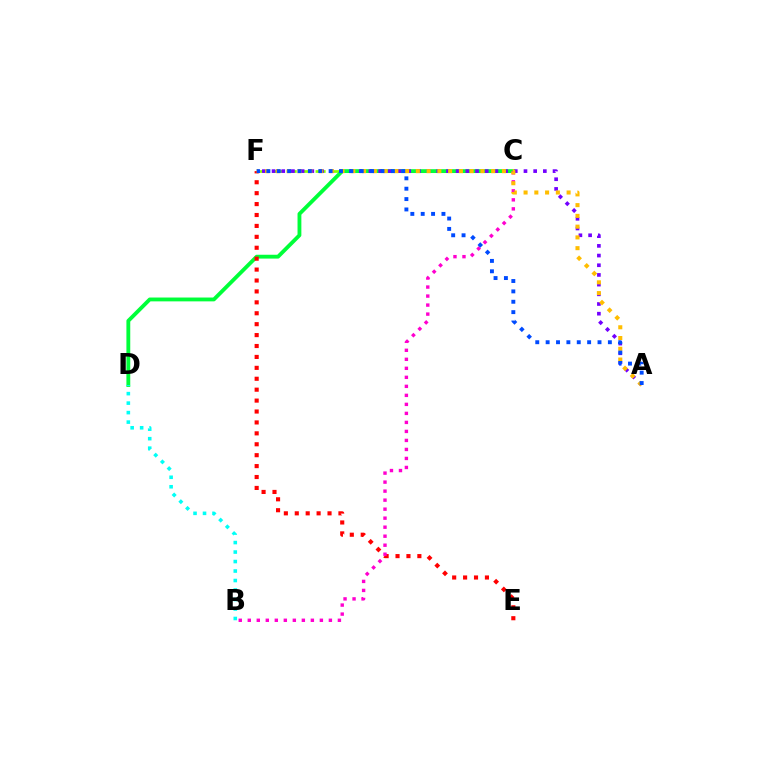{('C', 'F'): [{'color': '#84ff00', 'line_style': 'dashed', 'thickness': 1.96}], ('C', 'D'): [{'color': '#00ff39', 'line_style': 'solid', 'thickness': 2.76}], ('E', 'F'): [{'color': '#ff0000', 'line_style': 'dotted', 'thickness': 2.97}], ('A', 'F'): [{'color': '#7200ff', 'line_style': 'dotted', 'thickness': 2.63}, {'color': '#ffbd00', 'line_style': 'dotted', 'thickness': 2.92}, {'color': '#004bff', 'line_style': 'dotted', 'thickness': 2.82}], ('B', 'C'): [{'color': '#ff00cf', 'line_style': 'dotted', 'thickness': 2.45}], ('B', 'D'): [{'color': '#00fff6', 'line_style': 'dotted', 'thickness': 2.58}]}